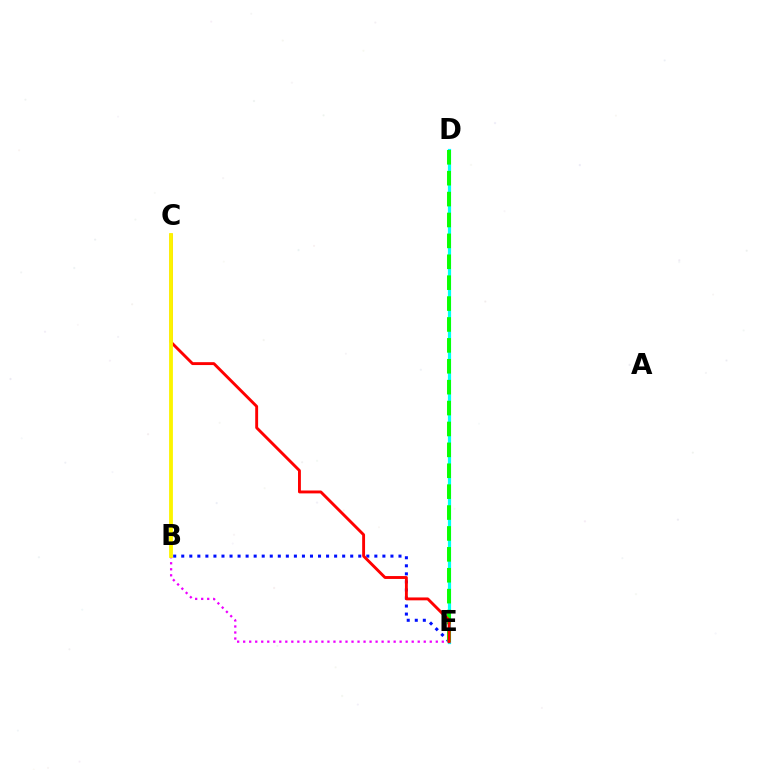{('B', 'E'): [{'color': '#0010ff', 'line_style': 'dotted', 'thickness': 2.19}, {'color': '#ee00ff', 'line_style': 'dotted', 'thickness': 1.64}], ('D', 'E'): [{'color': '#00fff6', 'line_style': 'solid', 'thickness': 2.3}, {'color': '#08ff00', 'line_style': 'dashed', 'thickness': 2.84}], ('C', 'E'): [{'color': '#ff0000', 'line_style': 'solid', 'thickness': 2.08}], ('B', 'C'): [{'color': '#fcf500', 'line_style': 'solid', 'thickness': 2.75}]}